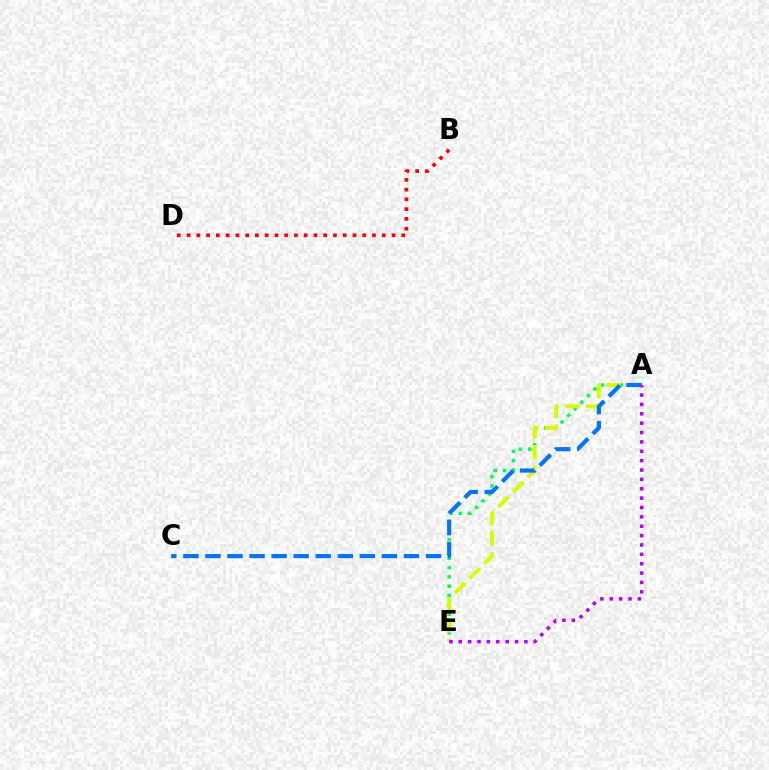{('A', 'E'): [{'color': '#00ff5c', 'line_style': 'dotted', 'thickness': 2.53}, {'color': '#d1ff00', 'line_style': 'dashed', 'thickness': 2.83}, {'color': '#b900ff', 'line_style': 'dotted', 'thickness': 2.55}], ('B', 'D'): [{'color': '#ff0000', 'line_style': 'dotted', 'thickness': 2.65}], ('A', 'C'): [{'color': '#0074ff', 'line_style': 'dashed', 'thickness': 3.0}]}